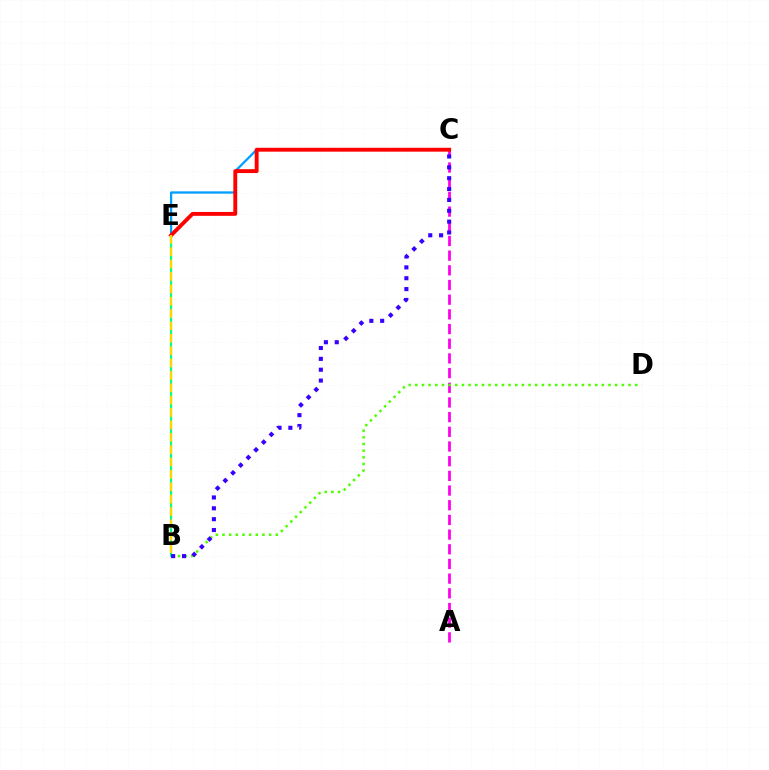{('A', 'C'): [{'color': '#ff00ed', 'line_style': 'dashed', 'thickness': 1.99}], ('C', 'E'): [{'color': '#009eff', 'line_style': 'solid', 'thickness': 1.65}, {'color': '#ff0000', 'line_style': 'solid', 'thickness': 2.8}], ('B', 'E'): [{'color': '#00ff86', 'line_style': 'solid', 'thickness': 1.55}, {'color': '#ffd500', 'line_style': 'dashed', 'thickness': 1.68}], ('B', 'D'): [{'color': '#4fff00', 'line_style': 'dotted', 'thickness': 1.81}], ('B', 'C'): [{'color': '#3700ff', 'line_style': 'dotted', 'thickness': 2.95}]}